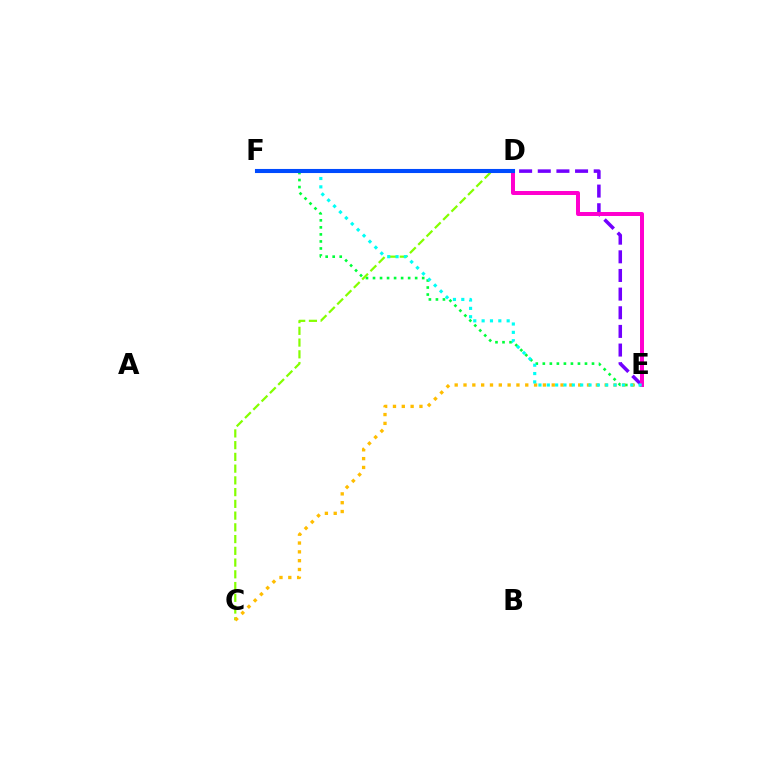{('D', 'F'): [{'color': '#ff0000', 'line_style': 'dashed', 'thickness': 2.84}, {'color': '#004bff', 'line_style': 'solid', 'thickness': 2.93}], ('E', 'F'): [{'color': '#00ff39', 'line_style': 'dotted', 'thickness': 1.91}, {'color': '#00fff6', 'line_style': 'dotted', 'thickness': 2.27}], ('C', 'D'): [{'color': '#84ff00', 'line_style': 'dashed', 'thickness': 1.6}], ('D', 'E'): [{'color': '#7200ff', 'line_style': 'dashed', 'thickness': 2.53}, {'color': '#ff00cf', 'line_style': 'solid', 'thickness': 2.87}], ('C', 'E'): [{'color': '#ffbd00', 'line_style': 'dotted', 'thickness': 2.4}]}